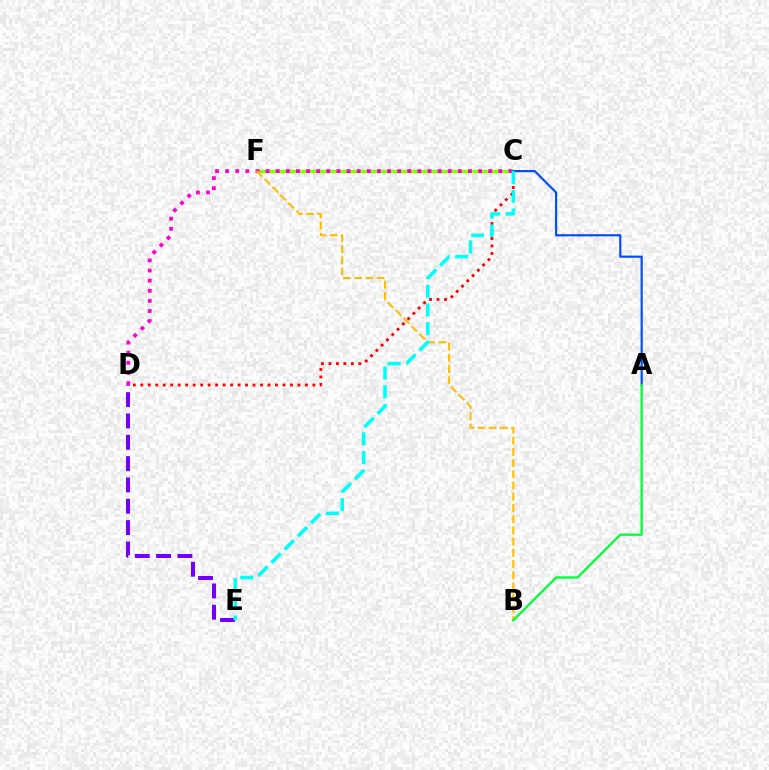{('C', 'D'): [{'color': '#ff0000', 'line_style': 'dotted', 'thickness': 2.03}, {'color': '#ff00cf', 'line_style': 'dotted', 'thickness': 2.75}], ('C', 'F'): [{'color': '#84ff00', 'line_style': 'solid', 'thickness': 2.42}], ('A', 'C'): [{'color': '#004bff', 'line_style': 'solid', 'thickness': 1.55}], ('B', 'F'): [{'color': '#ffbd00', 'line_style': 'dashed', 'thickness': 1.52}], ('D', 'E'): [{'color': '#7200ff', 'line_style': 'dashed', 'thickness': 2.9}], ('C', 'E'): [{'color': '#00fff6', 'line_style': 'dashed', 'thickness': 2.54}], ('A', 'B'): [{'color': '#00ff39', 'line_style': 'solid', 'thickness': 1.64}]}